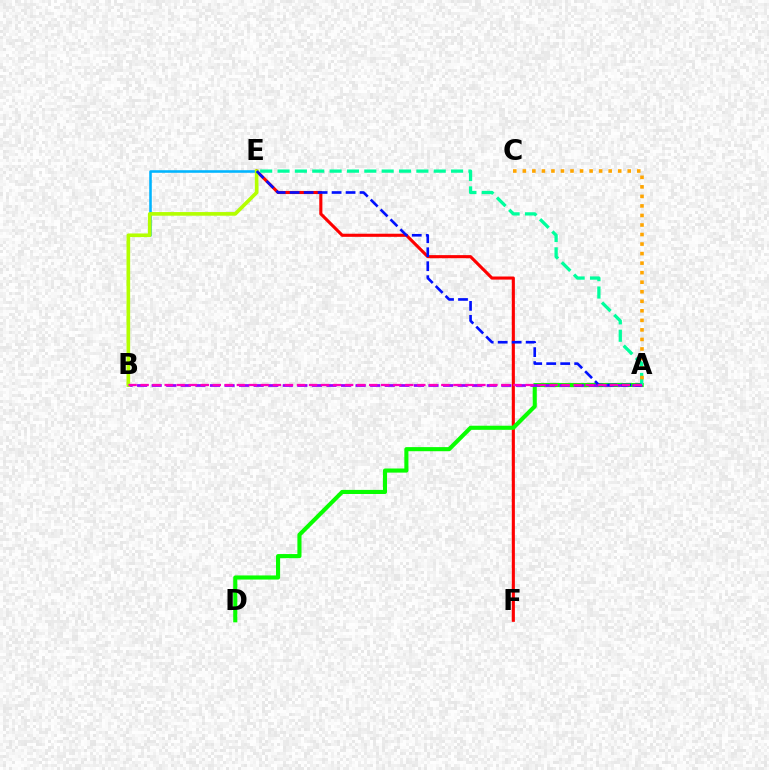{('E', 'F'): [{'color': '#ff0000', 'line_style': 'solid', 'thickness': 2.23}], ('B', 'E'): [{'color': '#00b5ff', 'line_style': 'solid', 'thickness': 1.86}, {'color': '#b3ff00', 'line_style': 'solid', 'thickness': 2.62}], ('A', 'D'): [{'color': '#08ff00', 'line_style': 'solid', 'thickness': 2.96}], ('A', 'B'): [{'color': '#9b00ff', 'line_style': 'dashed', 'thickness': 1.98}, {'color': '#ff00bd', 'line_style': 'dashed', 'thickness': 1.63}], ('A', 'E'): [{'color': '#00ff9d', 'line_style': 'dashed', 'thickness': 2.36}, {'color': '#0010ff', 'line_style': 'dashed', 'thickness': 1.9}], ('A', 'C'): [{'color': '#ffa500', 'line_style': 'dotted', 'thickness': 2.59}]}